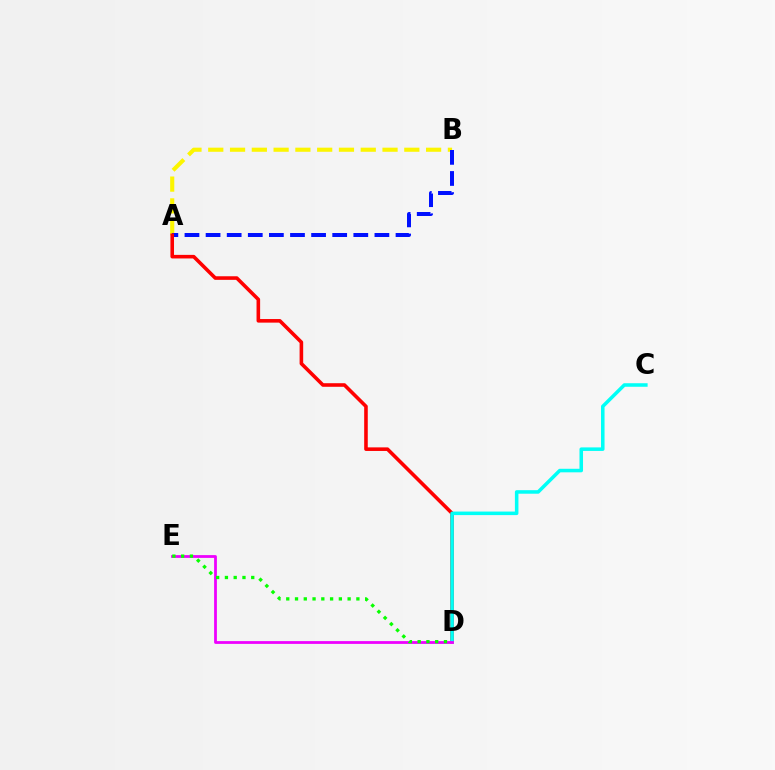{('A', 'B'): [{'color': '#fcf500', 'line_style': 'dashed', 'thickness': 2.96}, {'color': '#0010ff', 'line_style': 'dashed', 'thickness': 2.87}], ('A', 'D'): [{'color': '#ff0000', 'line_style': 'solid', 'thickness': 2.58}], ('C', 'D'): [{'color': '#00fff6', 'line_style': 'solid', 'thickness': 2.55}], ('D', 'E'): [{'color': '#ee00ff', 'line_style': 'solid', 'thickness': 2.0}, {'color': '#08ff00', 'line_style': 'dotted', 'thickness': 2.38}]}